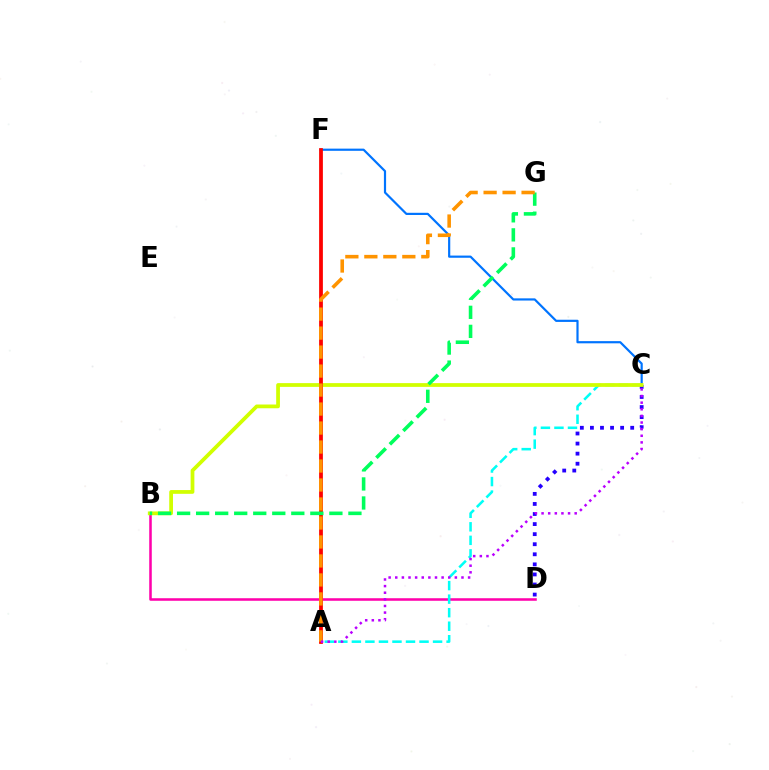{('A', 'F'): [{'color': '#3dff00', 'line_style': 'solid', 'thickness': 1.66}, {'color': '#ff0000', 'line_style': 'solid', 'thickness': 2.69}], ('B', 'D'): [{'color': '#ff00ac', 'line_style': 'solid', 'thickness': 1.83}], ('C', 'F'): [{'color': '#0074ff', 'line_style': 'solid', 'thickness': 1.58}], ('A', 'C'): [{'color': '#00fff6', 'line_style': 'dashed', 'thickness': 1.84}, {'color': '#b900ff', 'line_style': 'dotted', 'thickness': 1.8}], ('C', 'D'): [{'color': '#2500ff', 'line_style': 'dotted', 'thickness': 2.74}], ('B', 'C'): [{'color': '#d1ff00', 'line_style': 'solid', 'thickness': 2.7}], ('B', 'G'): [{'color': '#00ff5c', 'line_style': 'dashed', 'thickness': 2.59}], ('A', 'G'): [{'color': '#ff9400', 'line_style': 'dashed', 'thickness': 2.58}]}